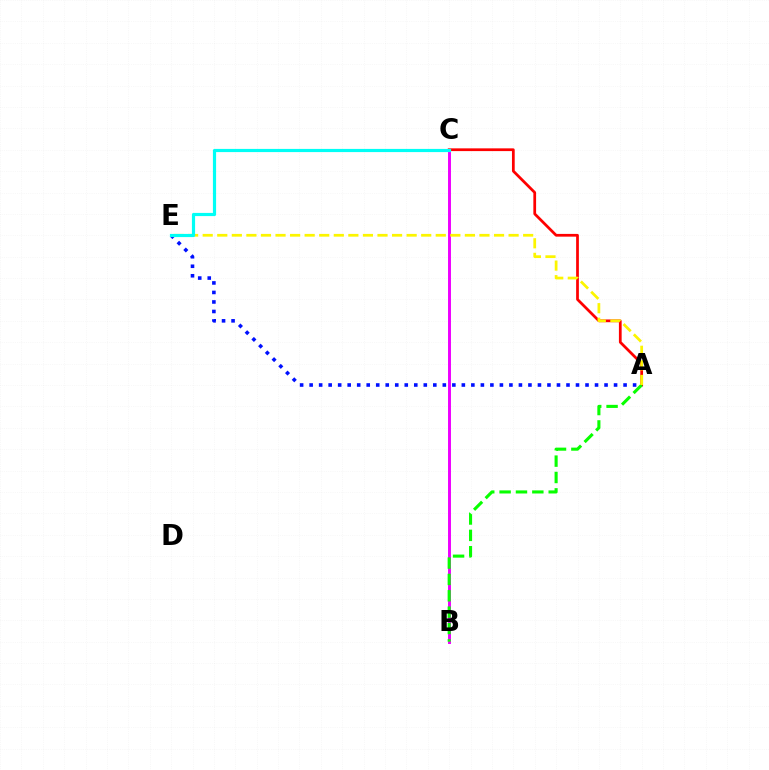{('A', 'C'): [{'color': '#ff0000', 'line_style': 'solid', 'thickness': 1.98}], ('B', 'C'): [{'color': '#ee00ff', 'line_style': 'solid', 'thickness': 2.12}], ('A', 'B'): [{'color': '#08ff00', 'line_style': 'dashed', 'thickness': 2.22}], ('A', 'E'): [{'color': '#fcf500', 'line_style': 'dashed', 'thickness': 1.98}, {'color': '#0010ff', 'line_style': 'dotted', 'thickness': 2.58}], ('C', 'E'): [{'color': '#00fff6', 'line_style': 'solid', 'thickness': 2.29}]}